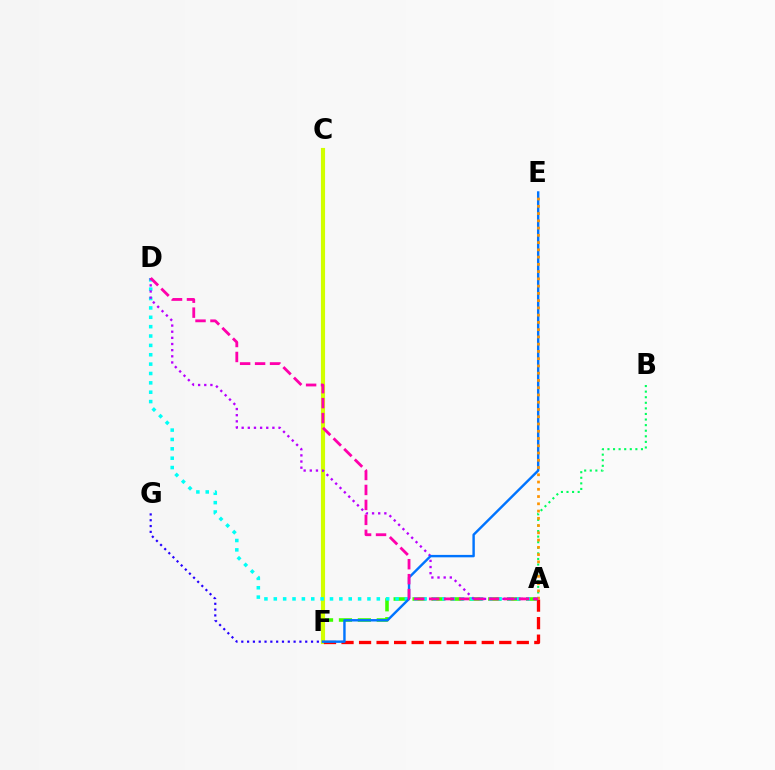{('A', 'F'): [{'color': '#3dff00', 'line_style': 'dashed', 'thickness': 2.57}, {'color': '#ff0000', 'line_style': 'dashed', 'thickness': 2.38}], ('C', 'F'): [{'color': '#d1ff00', 'line_style': 'solid', 'thickness': 2.98}], ('A', 'D'): [{'color': '#00fff6', 'line_style': 'dotted', 'thickness': 2.54}, {'color': '#b900ff', 'line_style': 'dotted', 'thickness': 1.67}, {'color': '#ff00ac', 'line_style': 'dashed', 'thickness': 2.03}], ('A', 'B'): [{'color': '#00ff5c', 'line_style': 'dotted', 'thickness': 1.52}], ('F', 'G'): [{'color': '#2500ff', 'line_style': 'dotted', 'thickness': 1.58}], ('E', 'F'): [{'color': '#0074ff', 'line_style': 'solid', 'thickness': 1.74}], ('A', 'E'): [{'color': '#ff9400', 'line_style': 'dotted', 'thickness': 1.97}]}